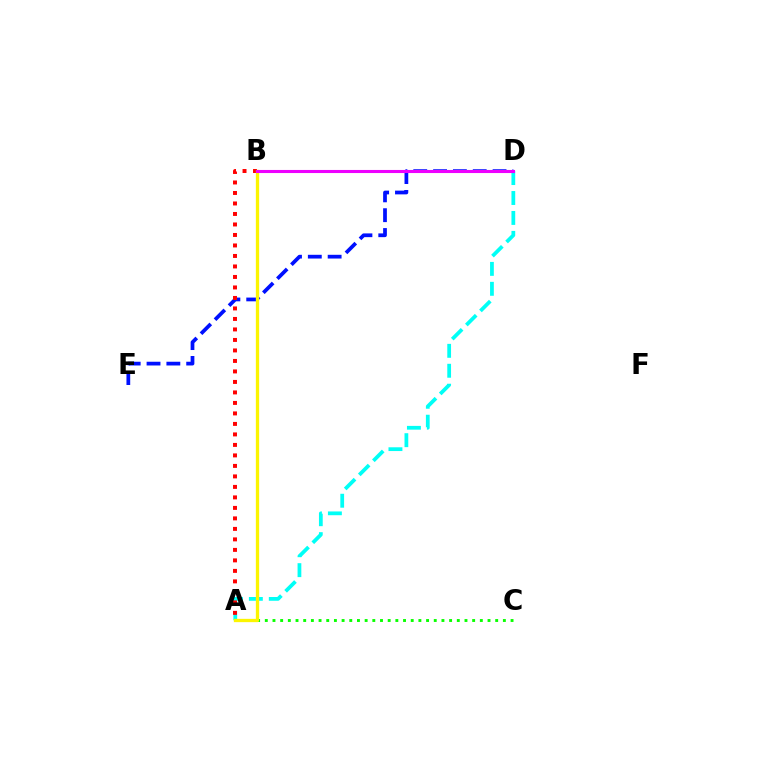{('A', 'C'): [{'color': '#08ff00', 'line_style': 'dotted', 'thickness': 2.09}], ('A', 'D'): [{'color': '#00fff6', 'line_style': 'dashed', 'thickness': 2.71}], ('D', 'E'): [{'color': '#0010ff', 'line_style': 'dashed', 'thickness': 2.69}], ('A', 'B'): [{'color': '#ff0000', 'line_style': 'dotted', 'thickness': 2.85}, {'color': '#fcf500', 'line_style': 'solid', 'thickness': 2.38}], ('B', 'D'): [{'color': '#ee00ff', 'line_style': 'solid', 'thickness': 2.22}]}